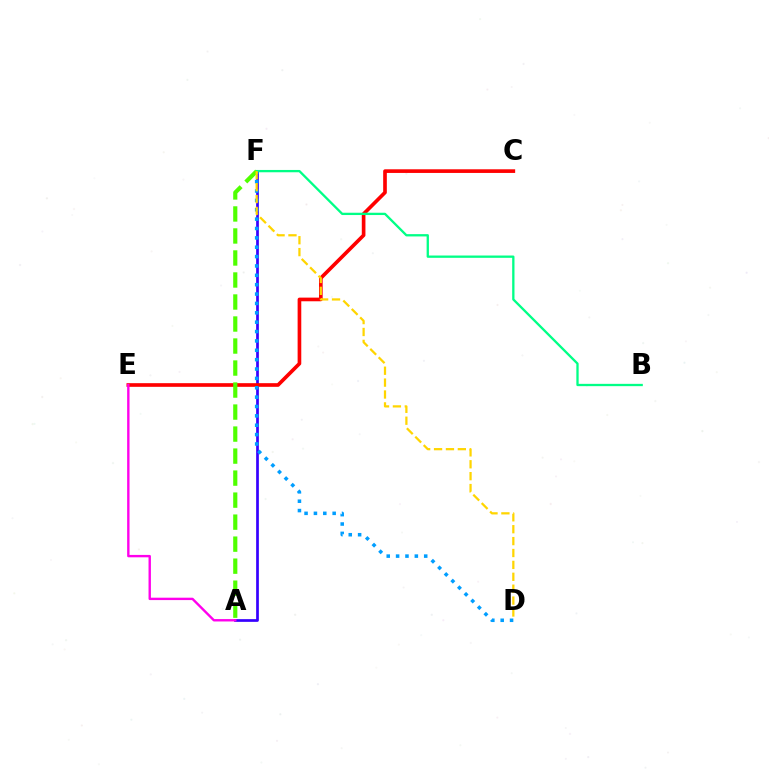{('A', 'F'): [{'color': '#3700ff', 'line_style': 'solid', 'thickness': 1.95}, {'color': '#4fff00', 'line_style': 'dashed', 'thickness': 2.99}], ('C', 'E'): [{'color': '#ff0000', 'line_style': 'solid', 'thickness': 2.63}], ('A', 'E'): [{'color': '#ff00ed', 'line_style': 'solid', 'thickness': 1.72}], ('B', 'F'): [{'color': '#00ff86', 'line_style': 'solid', 'thickness': 1.66}], ('D', 'F'): [{'color': '#009eff', 'line_style': 'dotted', 'thickness': 2.55}, {'color': '#ffd500', 'line_style': 'dashed', 'thickness': 1.62}]}